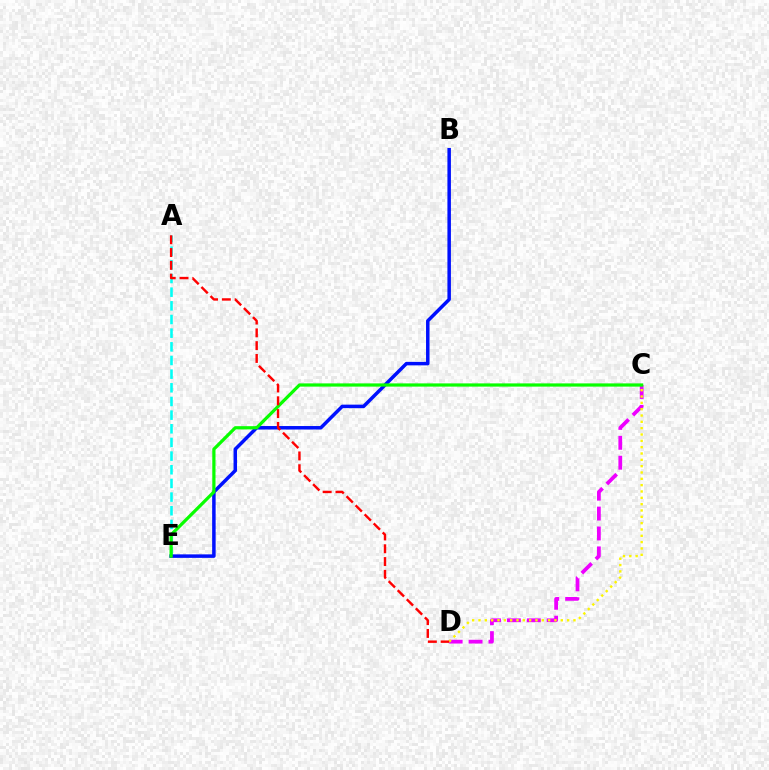{('A', 'E'): [{'color': '#00fff6', 'line_style': 'dashed', 'thickness': 1.86}], ('B', 'E'): [{'color': '#0010ff', 'line_style': 'solid', 'thickness': 2.52}], ('C', 'D'): [{'color': '#ee00ff', 'line_style': 'dashed', 'thickness': 2.7}, {'color': '#fcf500', 'line_style': 'dotted', 'thickness': 1.72}], ('C', 'E'): [{'color': '#08ff00', 'line_style': 'solid', 'thickness': 2.32}], ('A', 'D'): [{'color': '#ff0000', 'line_style': 'dashed', 'thickness': 1.74}]}